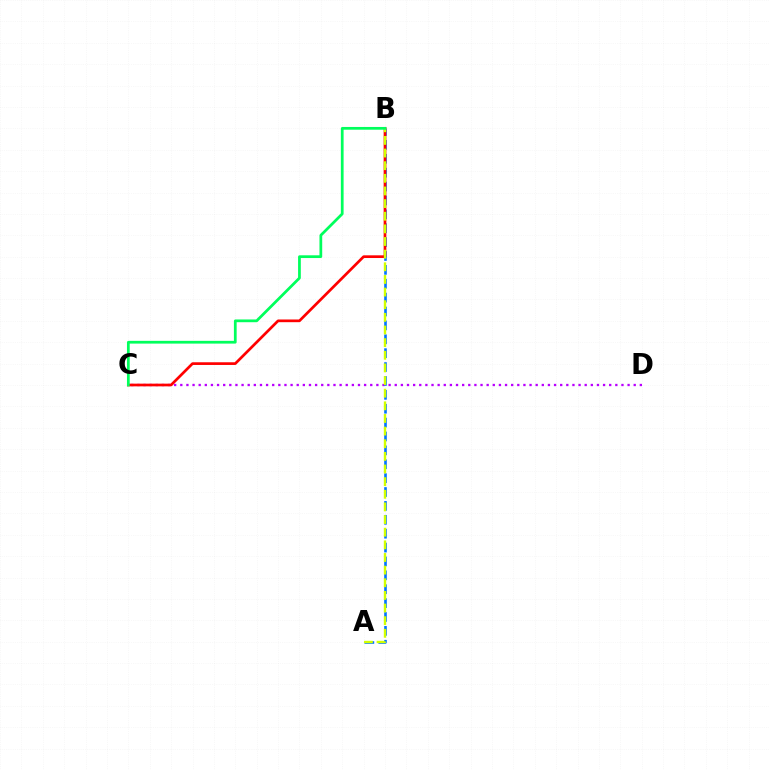{('C', 'D'): [{'color': '#b900ff', 'line_style': 'dotted', 'thickness': 1.66}], ('A', 'B'): [{'color': '#0074ff', 'line_style': 'dashed', 'thickness': 1.89}, {'color': '#d1ff00', 'line_style': 'dashed', 'thickness': 1.72}], ('B', 'C'): [{'color': '#ff0000', 'line_style': 'solid', 'thickness': 1.94}, {'color': '#00ff5c', 'line_style': 'solid', 'thickness': 1.98}]}